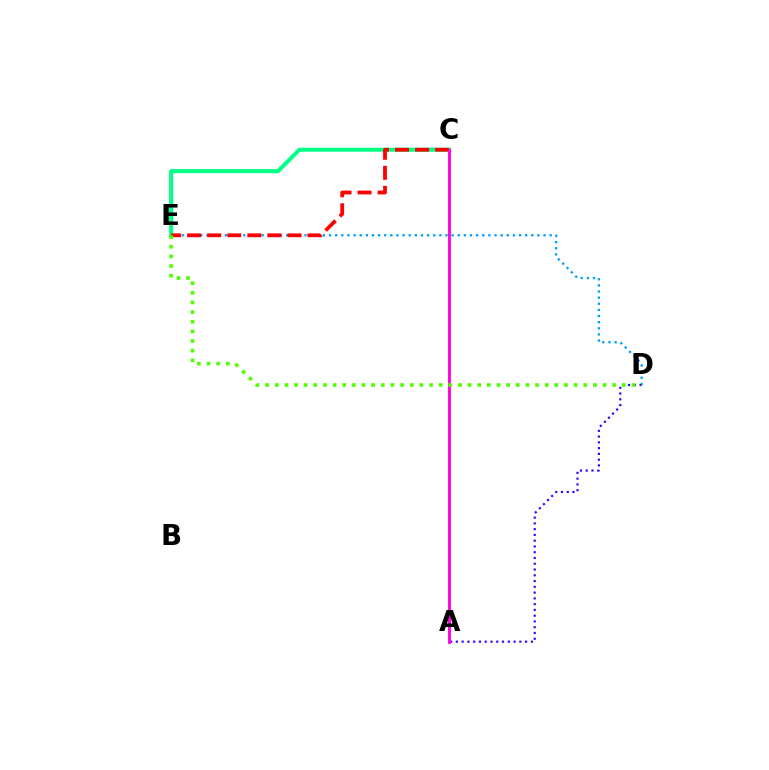{('D', 'E'): [{'color': '#009eff', 'line_style': 'dotted', 'thickness': 1.67}, {'color': '#4fff00', 'line_style': 'dotted', 'thickness': 2.62}], ('A', 'C'): [{'color': '#ffd500', 'line_style': 'solid', 'thickness': 1.55}, {'color': '#ff00ed', 'line_style': 'solid', 'thickness': 2.06}], ('A', 'D'): [{'color': '#3700ff', 'line_style': 'dotted', 'thickness': 1.57}], ('C', 'E'): [{'color': '#00ff86', 'line_style': 'solid', 'thickness': 2.91}, {'color': '#ff0000', 'line_style': 'dashed', 'thickness': 2.73}]}